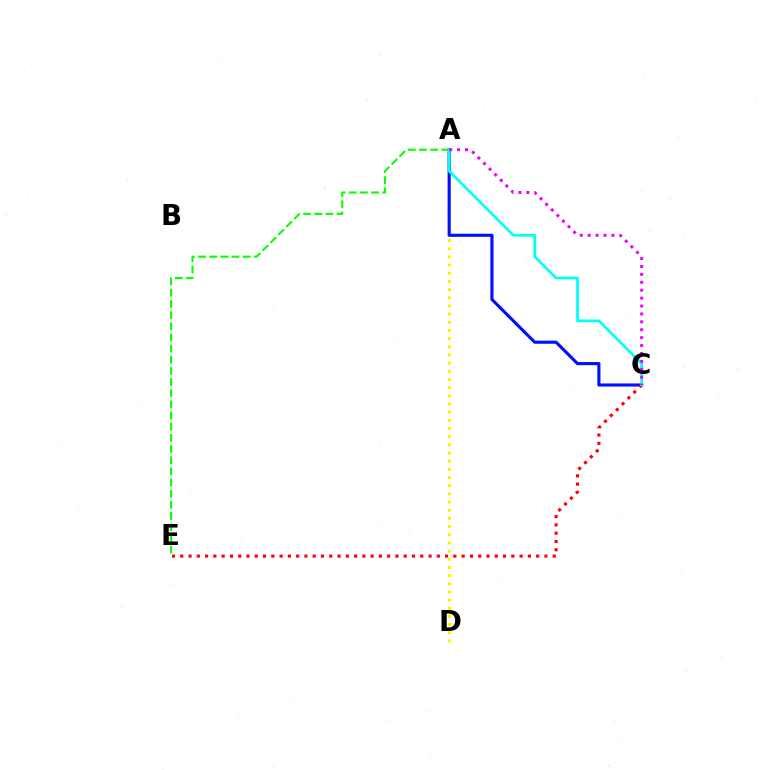{('A', 'D'): [{'color': '#fcf500', 'line_style': 'dotted', 'thickness': 2.22}], ('A', 'C'): [{'color': '#0010ff', 'line_style': 'solid', 'thickness': 2.25}, {'color': '#00fff6', 'line_style': 'solid', 'thickness': 1.96}, {'color': '#ee00ff', 'line_style': 'dotted', 'thickness': 2.15}], ('A', 'E'): [{'color': '#08ff00', 'line_style': 'dashed', 'thickness': 1.52}], ('C', 'E'): [{'color': '#ff0000', 'line_style': 'dotted', 'thickness': 2.25}]}